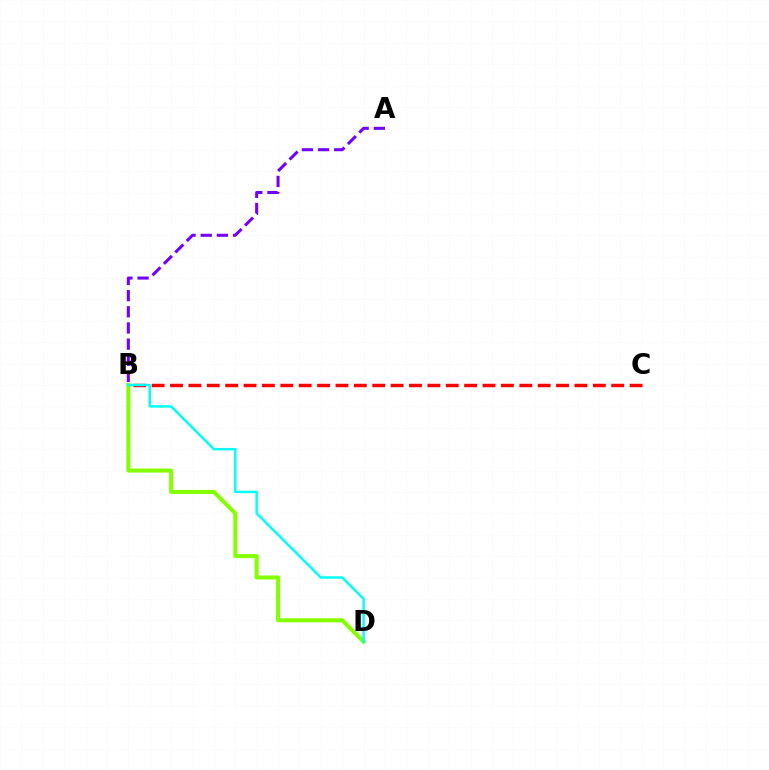{('B', 'C'): [{'color': '#ff0000', 'line_style': 'dashed', 'thickness': 2.5}], ('B', 'D'): [{'color': '#84ff00', 'line_style': 'solid', 'thickness': 2.91}, {'color': '#00fff6', 'line_style': 'solid', 'thickness': 1.77}], ('A', 'B'): [{'color': '#7200ff', 'line_style': 'dashed', 'thickness': 2.2}]}